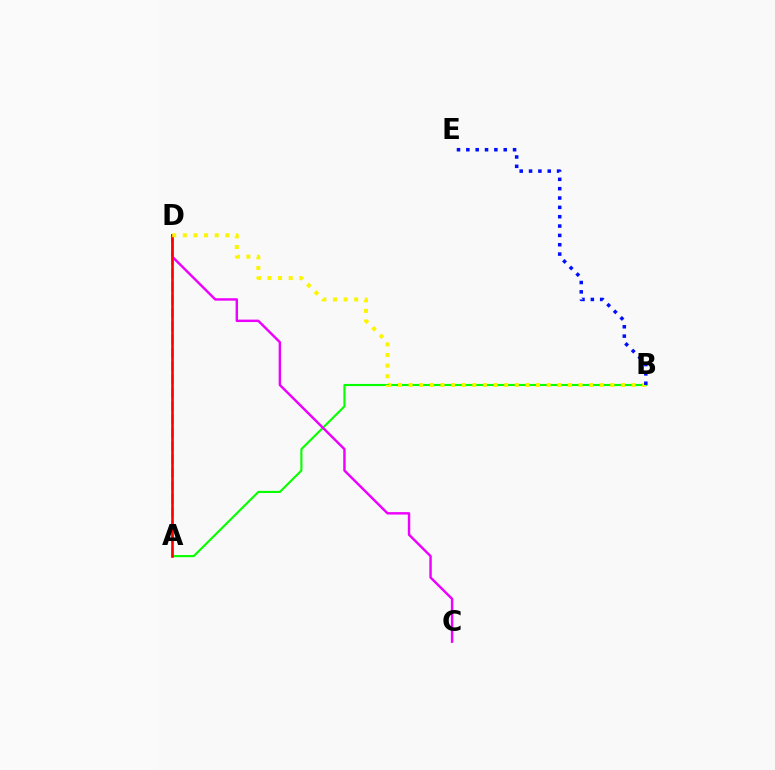{('A', 'B'): [{'color': '#08ff00', 'line_style': 'solid', 'thickness': 1.53}], ('C', 'D'): [{'color': '#ee00ff', 'line_style': 'solid', 'thickness': 1.75}], ('A', 'D'): [{'color': '#00fff6', 'line_style': 'dashed', 'thickness': 1.8}, {'color': '#ff0000', 'line_style': 'solid', 'thickness': 1.88}], ('B', 'D'): [{'color': '#fcf500', 'line_style': 'dotted', 'thickness': 2.88}], ('B', 'E'): [{'color': '#0010ff', 'line_style': 'dotted', 'thickness': 2.54}]}